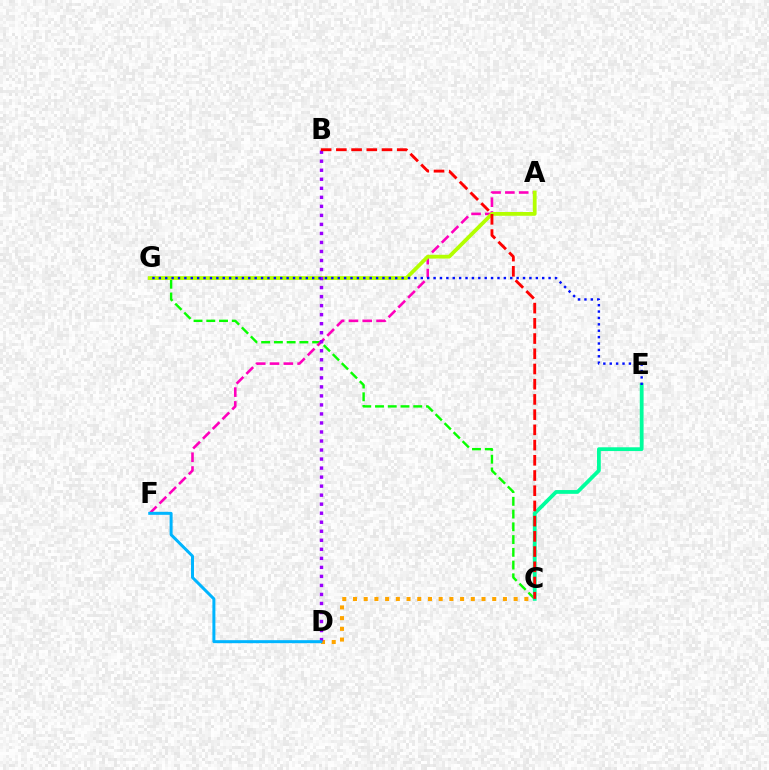{('C', 'G'): [{'color': '#08ff00', 'line_style': 'dashed', 'thickness': 1.73}], ('A', 'F'): [{'color': '#ff00bd', 'line_style': 'dashed', 'thickness': 1.88}], ('C', 'D'): [{'color': '#ffa500', 'line_style': 'dotted', 'thickness': 2.91}], ('A', 'G'): [{'color': '#b3ff00', 'line_style': 'solid', 'thickness': 2.71}], ('C', 'E'): [{'color': '#00ff9d', 'line_style': 'solid', 'thickness': 2.73}], ('B', 'D'): [{'color': '#9b00ff', 'line_style': 'dotted', 'thickness': 2.45}], ('B', 'C'): [{'color': '#ff0000', 'line_style': 'dashed', 'thickness': 2.07}], ('E', 'G'): [{'color': '#0010ff', 'line_style': 'dotted', 'thickness': 1.74}], ('D', 'F'): [{'color': '#00b5ff', 'line_style': 'solid', 'thickness': 2.15}]}